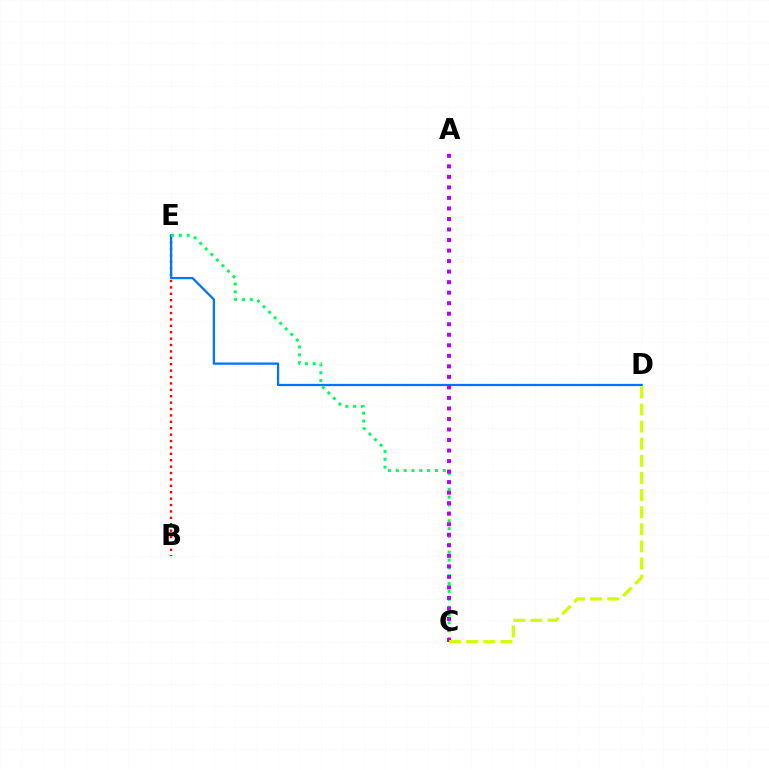{('B', 'E'): [{'color': '#ff0000', 'line_style': 'dotted', 'thickness': 1.74}], ('D', 'E'): [{'color': '#0074ff', 'line_style': 'solid', 'thickness': 1.63}], ('C', 'E'): [{'color': '#00ff5c', 'line_style': 'dotted', 'thickness': 2.13}], ('A', 'C'): [{'color': '#b900ff', 'line_style': 'dotted', 'thickness': 2.86}], ('C', 'D'): [{'color': '#d1ff00', 'line_style': 'dashed', 'thickness': 2.33}]}